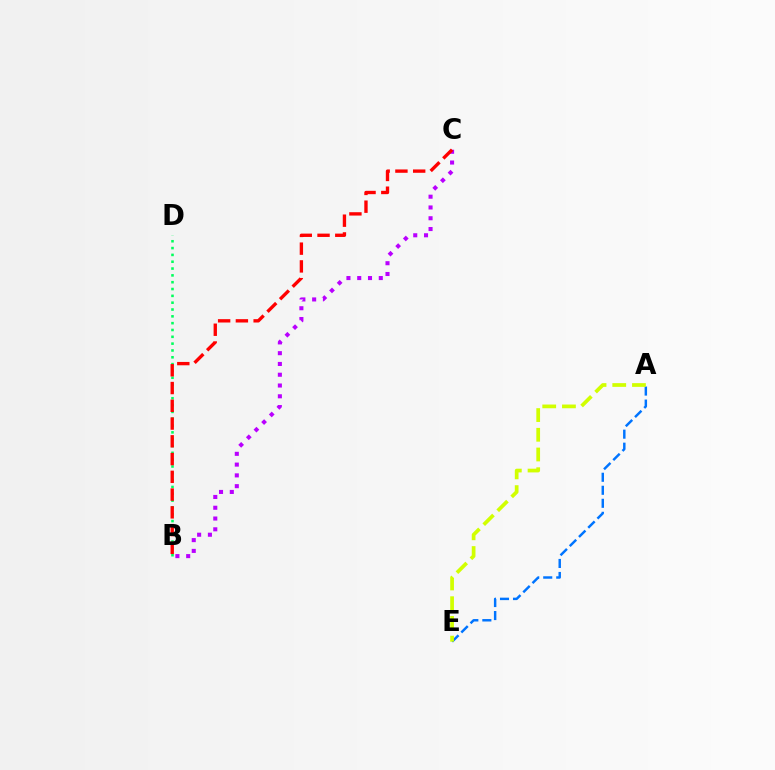{('B', 'D'): [{'color': '#00ff5c', 'line_style': 'dotted', 'thickness': 1.85}], ('A', 'E'): [{'color': '#0074ff', 'line_style': 'dashed', 'thickness': 1.77}, {'color': '#d1ff00', 'line_style': 'dashed', 'thickness': 2.68}], ('B', 'C'): [{'color': '#b900ff', 'line_style': 'dotted', 'thickness': 2.93}, {'color': '#ff0000', 'line_style': 'dashed', 'thickness': 2.41}]}